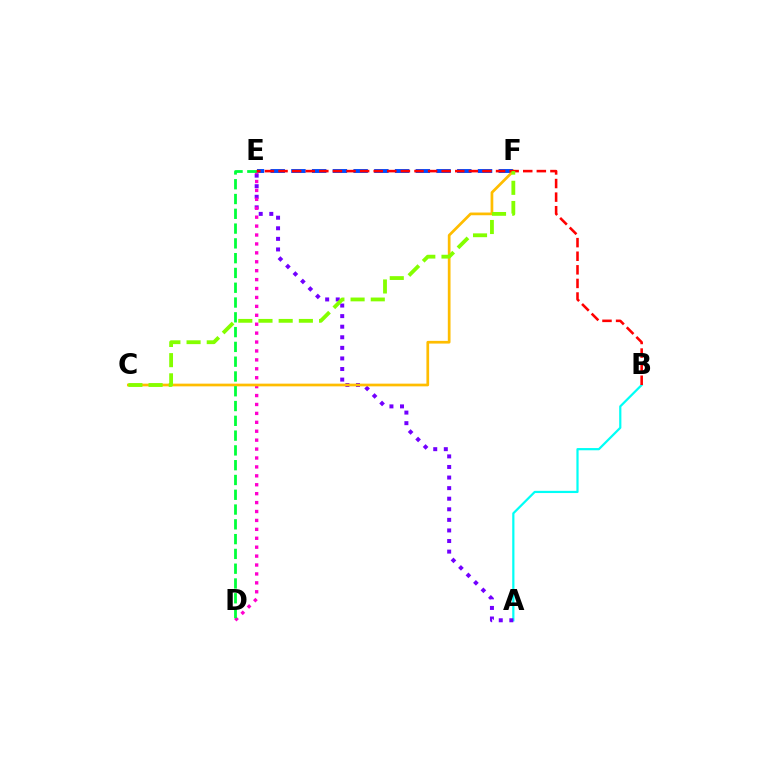{('A', 'B'): [{'color': '#00fff6', 'line_style': 'solid', 'thickness': 1.59}], ('E', 'F'): [{'color': '#004bff', 'line_style': 'dashed', 'thickness': 2.82}], ('A', 'E'): [{'color': '#7200ff', 'line_style': 'dotted', 'thickness': 2.87}], ('D', 'E'): [{'color': '#ff00cf', 'line_style': 'dotted', 'thickness': 2.42}, {'color': '#00ff39', 'line_style': 'dashed', 'thickness': 2.01}], ('C', 'F'): [{'color': '#ffbd00', 'line_style': 'solid', 'thickness': 1.95}, {'color': '#84ff00', 'line_style': 'dashed', 'thickness': 2.74}], ('B', 'E'): [{'color': '#ff0000', 'line_style': 'dashed', 'thickness': 1.85}]}